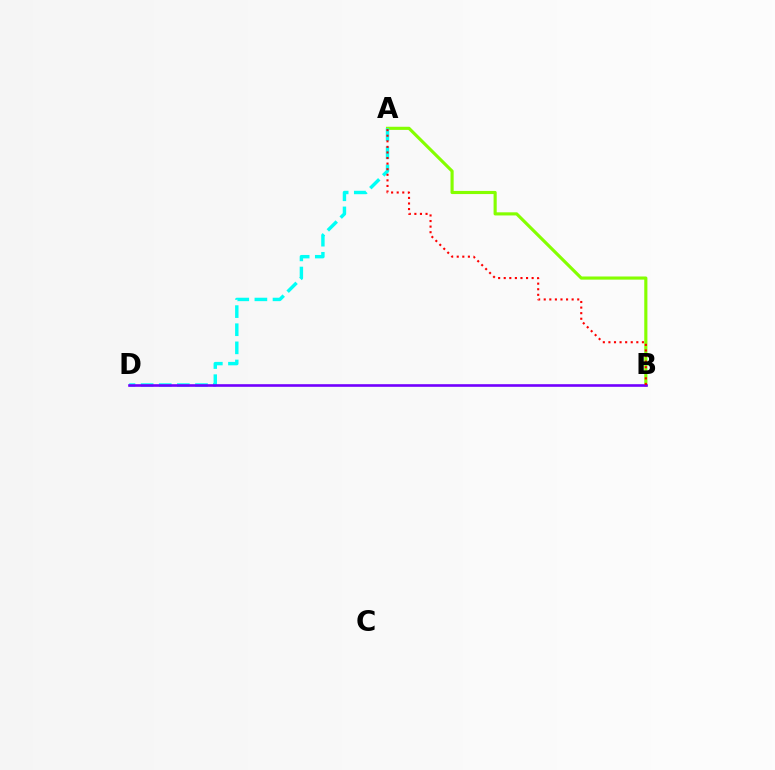{('A', 'B'): [{'color': '#84ff00', 'line_style': 'solid', 'thickness': 2.26}, {'color': '#ff0000', 'line_style': 'dotted', 'thickness': 1.52}], ('A', 'D'): [{'color': '#00fff6', 'line_style': 'dashed', 'thickness': 2.46}], ('B', 'D'): [{'color': '#7200ff', 'line_style': 'solid', 'thickness': 1.89}]}